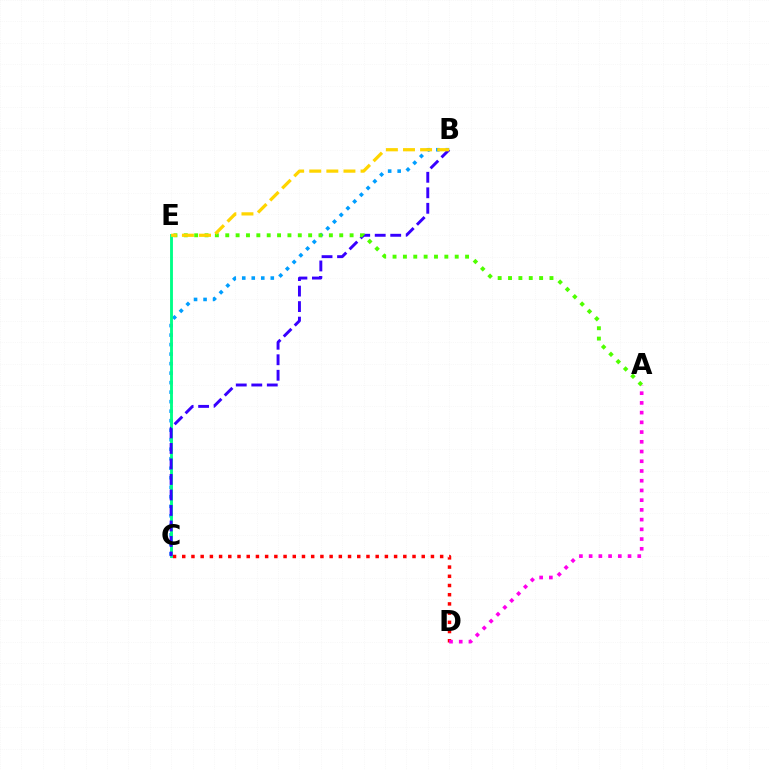{('B', 'C'): [{'color': '#009eff', 'line_style': 'dotted', 'thickness': 2.58}, {'color': '#3700ff', 'line_style': 'dashed', 'thickness': 2.11}], ('C', 'D'): [{'color': '#ff0000', 'line_style': 'dotted', 'thickness': 2.5}], ('C', 'E'): [{'color': '#00ff86', 'line_style': 'solid', 'thickness': 2.07}], ('A', 'D'): [{'color': '#ff00ed', 'line_style': 'dotted', 'thickness': 2.64}], ('A', 'E'): [{'color': '#4fff00', 'line_style': 'dotted', 'thickness': 2.82}], ('B', 'E'): [{'color': '#ffd500', 'line_style': 'dashed', 'thickness': 2.32}]}